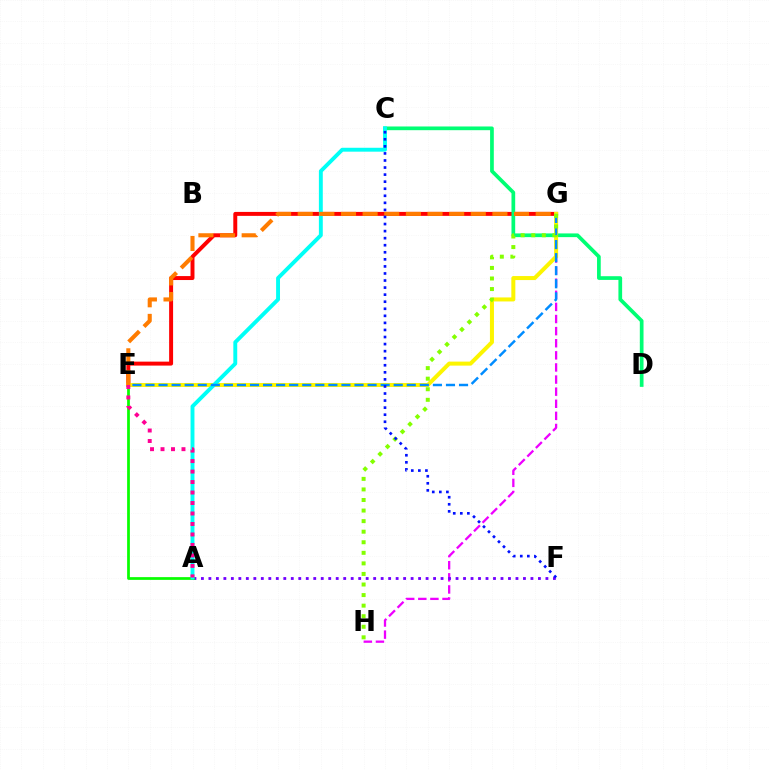{('G', 'H'): [{'color': '#ee00ff', 'line_style': 'dashed', 'thickness': 1.64}, {'color': '#84ff00', 'line_style': 'dotted', 'thickness': 2.87}], ('E', 'G'): [{'color': '#ff0000', 'line_style': 'solid', 'thickness': 2.85}, {'color': '#fcf500', 'line_style': 'solid', 'thickness': 2.89}, {'color': '#008cff', 'line_style': 'dashed', 'thickness': 1.77}, {'color': '#ff7c00', 'line_style': 'dashed', 'thickness': 2.94}], ('C', 'D'): [{'color': '#00ff74', 'line_style': 'solid', 'thickness': 2.67}], ('A', 'F'): [{'color': '#7200ff', 'line_style': 'dotted', 'thickness': 2.03}], ('A', 'E'): [{'color': '#08ff00', 'line_style': 'solid', 'thickness': 1.97}, {'color': '#ff0094', 'line_style': 'dotted', 'thickness': 2.85}], ('A', 'C'): [{'color': '#00fff6', 'line_style': 'solid', 'thickness': 2.8}], ('C', 'F'): [{'color': '#0010ff', 'line_style': 'dotted', 'thickness': 1.92}]}